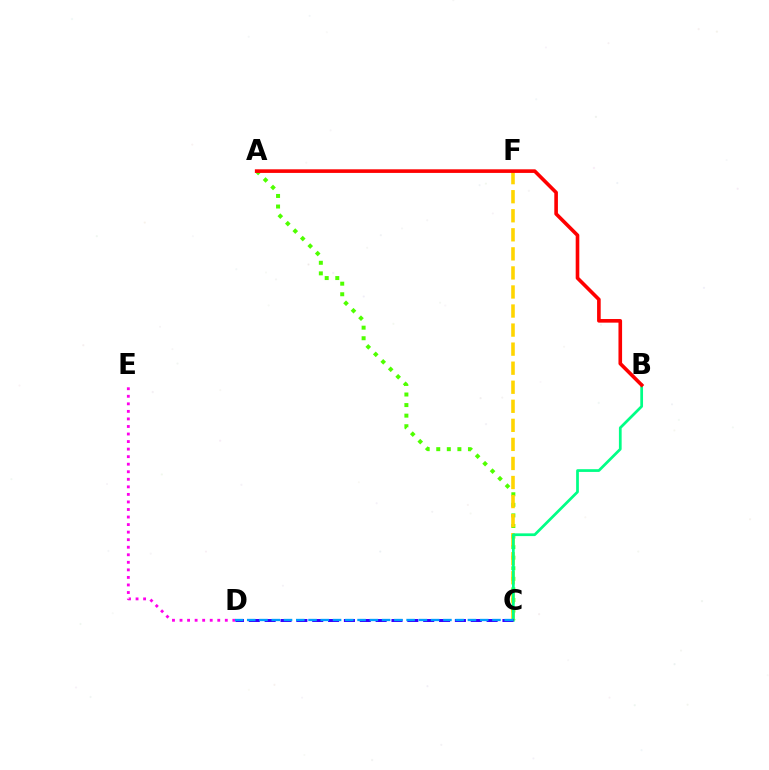{('A', 'C'): [{'color': '#4fff00', 'line_style': 'dotted', 'thickness': 2.87}], ('C', 'F'): [{'color': '#ffd500', 'line_style': 'dashed', 'thickness': 2.59}], ('D', 'E'): [{'color': '#ff00ed', 'line_style': 'dotted', 'thickness': 2.05}], ('B', 'C'): [{'color': '#00ff86', 'line_style': 'solid', 'thickness': 1.97}], ('C', 'D'): [{'color': '#3700ff', 'line_style': 'dashed', 'thickness': 2.15}, {'color': '#009eff', 'line_style': 'dashed', 'thickness': 1.67}], ('A', 'B'): [{'color': '#ff0000', 'line_style': 'solid', 'thickness': 2.6}]}